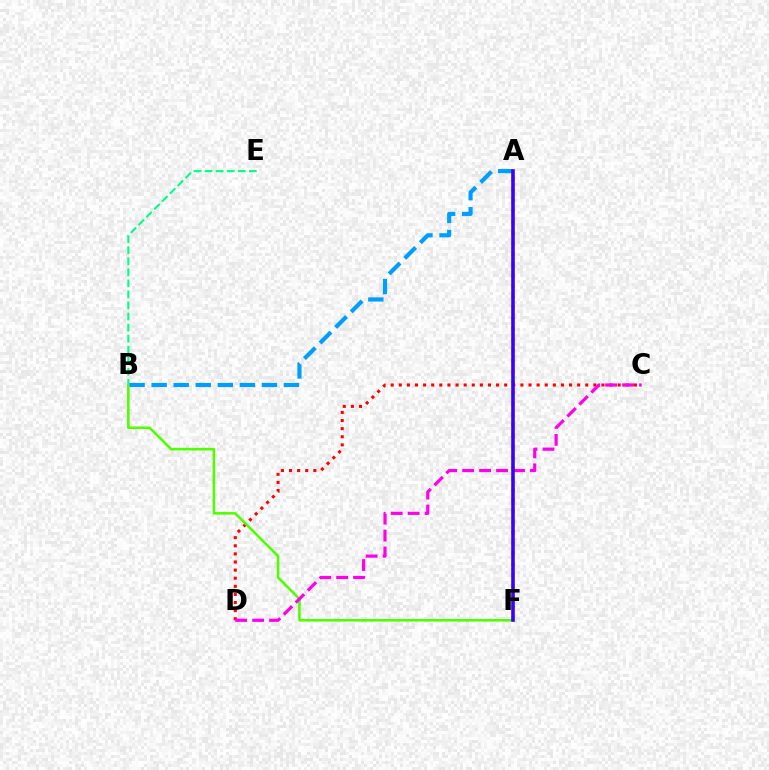{('B', 'E'): [{'color': '#00ff86', 'line_style': 'dashed', 'thickness': 1.5}], ('A', 'F'): [{'color': '#ffd500', 'line_style': 'dotted', 'thickness': 2.91}, {'color': '#3700ff', 'line_style': 'solid', 'thickness': 2.57}], ('C', 'D'): [{'color': '#ff0000', 'line_style': 'dotted', 'thickness': 2.2}, {'color': '#ff00ed', 'line_style': 'dashed', 'thickness': 2.3}], ('B', 'F'): [{'color': '#4fff00', 'line_style': 'solid', 'thickness': 1.85}], ('A', 'B'): [{'color': '#009eff', 'line_style': 'dashed', 'thickness': 3.0}]}